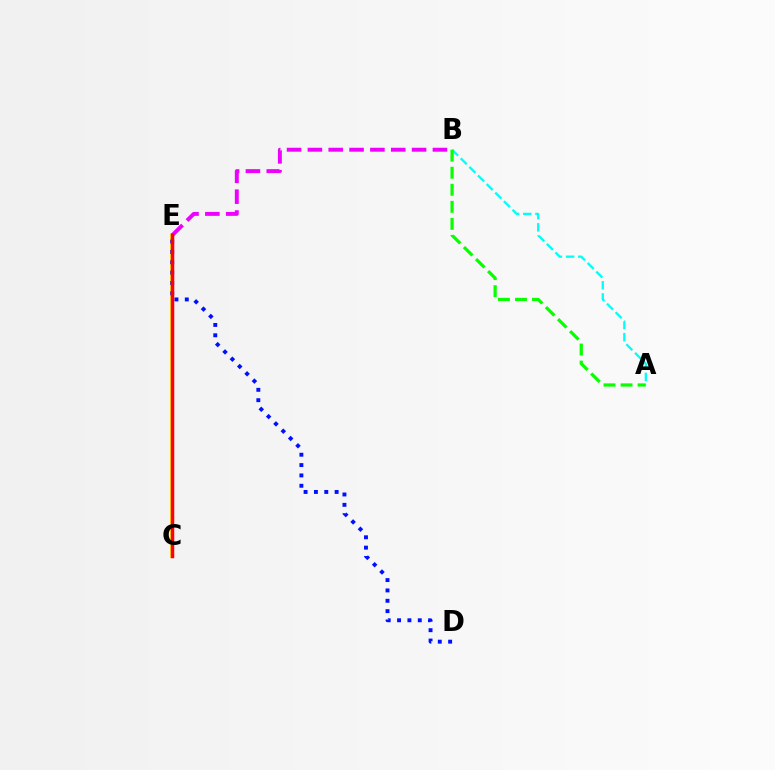{('C', 'E'): [{'color': '#fcf500', 'line_style': 'solid', 'thickness': 2.75}, {'color': '#ff0000', 'line_style': 'solid', 'thickness': 2.51}], ('A', 'B'): [{'color': '#00fff6', 'line_style': 'dashed', 'thickness': 1.65}, {'color': '#08ff00', 'line_style': 'dashed', 'thickness': 2.32}], ('B', 'E'): [{'color': '#ee00ff', 'line_style': 'dashed', 'thickness': 2.83}], ('D', 'E'): [{'color': '#0010ff', 'line_style': 'dotted', 'thickness': 2.81}]}